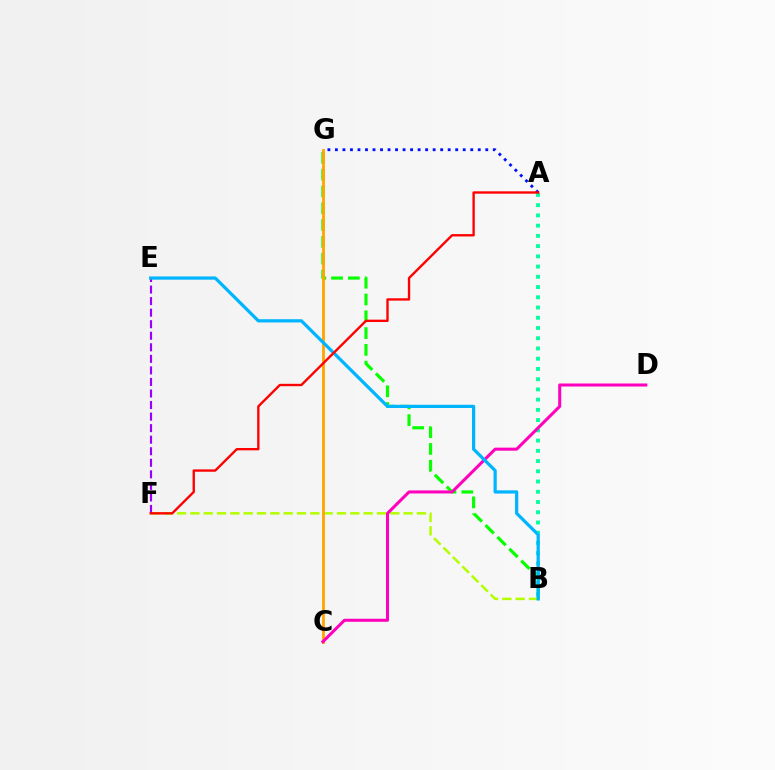{('B', 'G'): [{'color': '#08ff00', 'line_style': 'dashed', 'thickness': 2.28}], ('B', 'F'): [{'color': '#b3ff00', 'line_style': 'dashed', 'thickness': 1.81}], ('A', 'G'): [{'color': '#0010ff', 'line_style': 'dotted', 'thickness': 2.04}], ('C', 'G'): [{'color': '#ffa500', 'line_style': 'solid', 'thickness': 2.04}], ('E', 'F'): [{'color': '#9b00ff', 'line_style': 'dashed', 'thickness': 1.57}], ('A', 'B'): [{'color': '#00ff9d', 'line_style': 'dotted', 'thickness': 2.78}], ('C', 'D'): [{'color': '#ff00bd', 'line_style': 'solid', 'thickness': 2.19}], ('B', 'E'): [{'color': '#00b5ff', 'line_style': 'solid', 'thickness': 2.33}], ('A', 'F'): [{'color': '#ff0000', 'line_style': 'solid', 'thickness': 1.7}]}